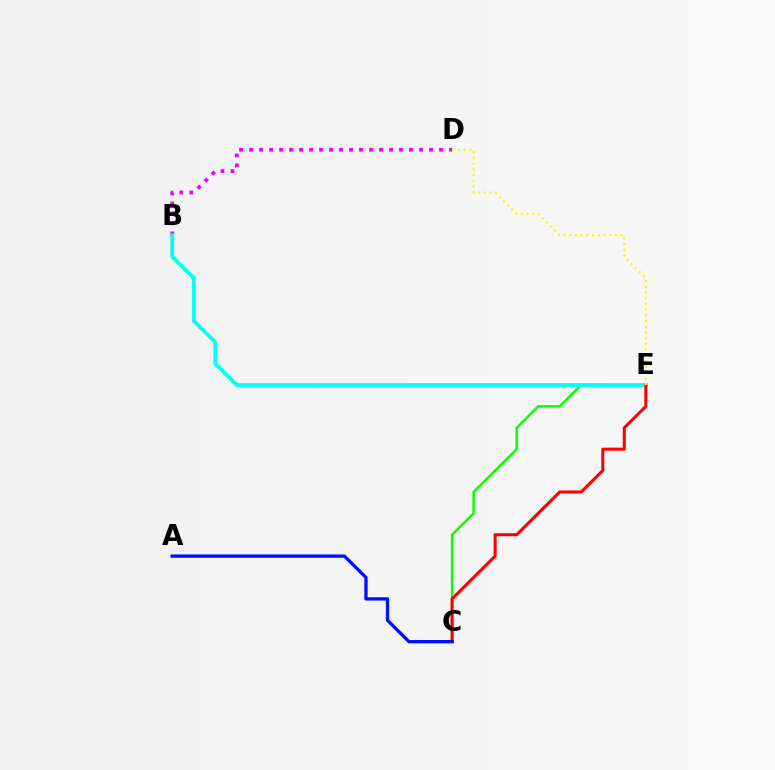{('B', 'D'): [{'color': '#ee00ff', 'line_style': 'dotted', 'thickness': 2.72}], ('C', 'E'): [{'color': '#08ff00', 'line_style': 'solid', 'thickness': 1.76}, {'color': '#ff0000', 'line_style': 'solid', 'thickness': 2.19}], ('B', 'E'): [{'color': '#00fff6', 'line_style': 'solid', 'thickness': 2.7}], ('D', 'E'): [{'color': '#fcf500', 'line_style': 'dotted', 'thickness': 1.56}], ('A', 'C'): [{'color': '#0010ff', 'line_style': 'solid', 'thickness': 2.39}]}